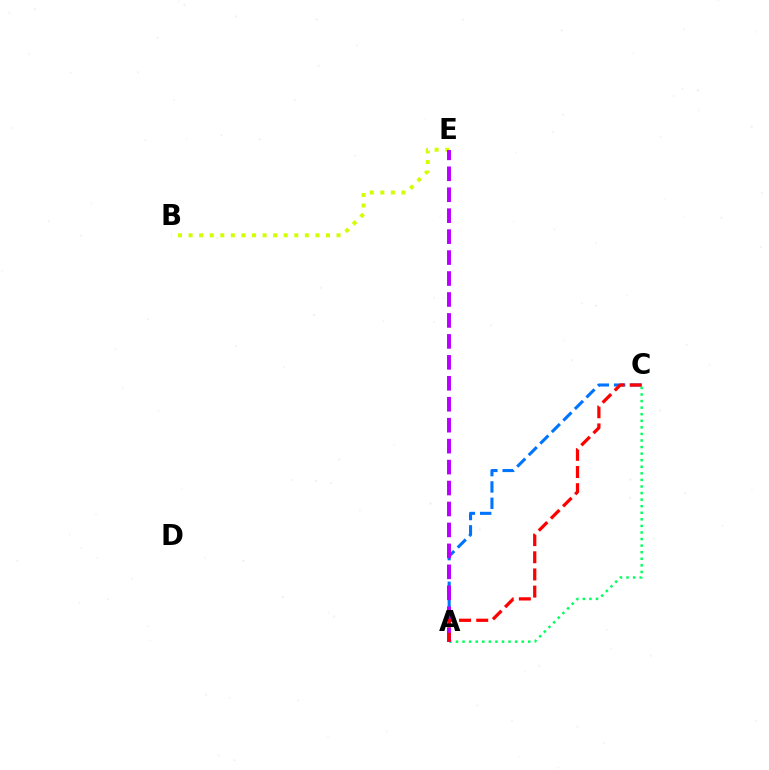{('B', 'E'): [{'color': '#d1ff00', 'line_style': 'dotted', 'thickness': 2.87}], ('A', 'C'): [{'color': '#0074ff', 'line_style': 'dashed', 'thickness': 2.22}, {'color': '#00ff5c', 'line_style': 'dotted', 'thickness': 1.79}, {'color': '#ff0000', 'line_style': 'dashed', 'thickness': 2.33}], ('A', 'E'): [{'color': '#b900ff', 'line_style': 'dashed', 'thickness': 2.85}]}